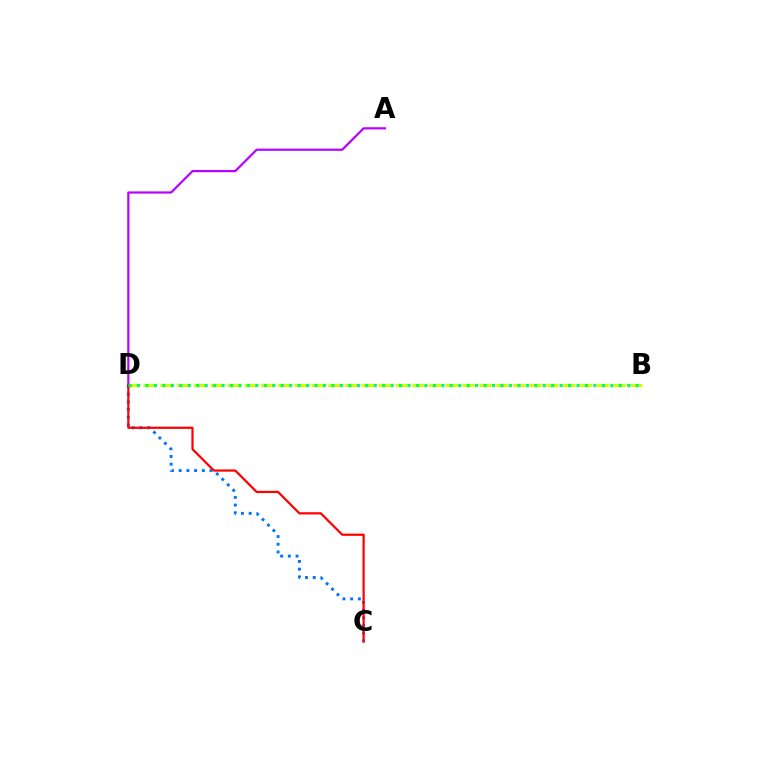{('C', 'D'): [{'color': '#0074ff', 'line_style': 'dotted', 'thickness': 2.1}, {'color': '#ff0000', 'line_style': 'solid', 'thickness': 1.6}], ('B', 'D'): [{'color': '#d1ff00', 'line_style': 'dashed', 'thickness': 2.28}, {'color': '#00ff5c', 'line_style': 'dotted', 'thickness': 2.3}], ('A', 'D'): [{'color': '#b900ff', 'line_style': 'solid', 'thickness': 1.58}]}